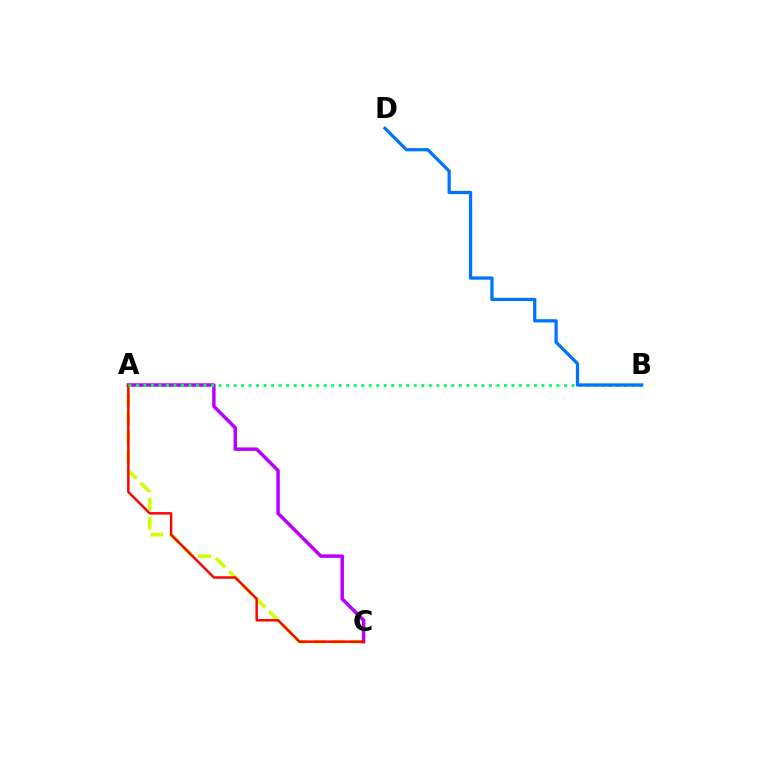{('A', 'C'): [{'color': '#d1ff00', 'line_style': 'dashed', 'thickness': 2.55}, {'color': '#b900ff', 'line_style': 'solid', 'thickness': 2.5}, {'color': '#ff0000', 'line_style': 'solid', 'thickness': 1.76}], ('A', 'B'): [{'color': '#00ff5c', 'line_style': 'dotted', 'thickness': 2.04}], ('B', 'D'): [{'color': '#0074ff', 'line_style': 'solid', 'thickness': 2.34}]}